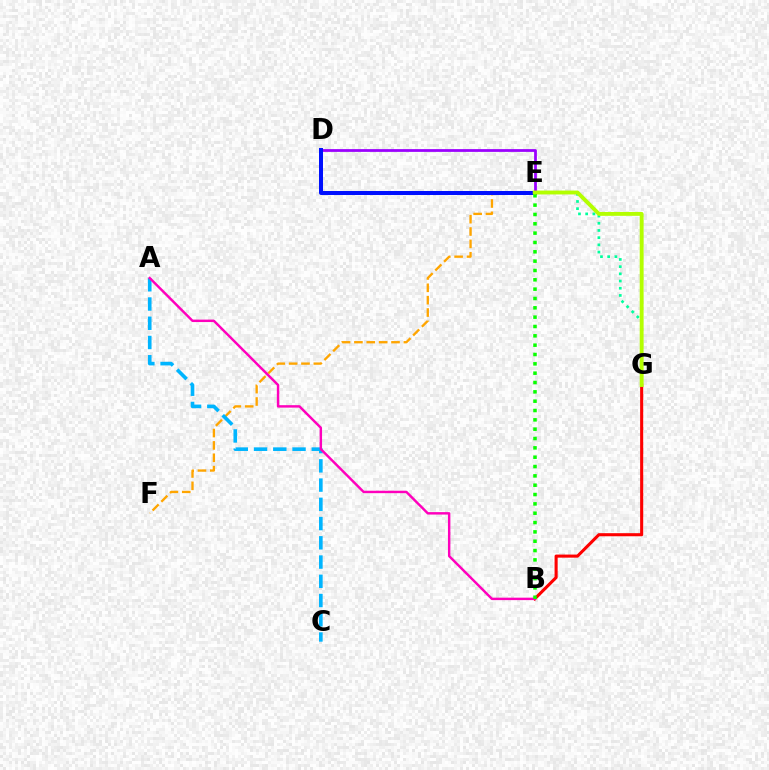{('D', 'E'): [{'color': '#9b00ff', 'line_style': 'solid', 'thickness': 1.99}, {'color': '#0010ff', 'line_style': 'solid', 'thickness': 2.87}], ('E', 'F'): [{'color': '#ffa500', 'line_style': 'dashed', 'thickness': 1.68}], ('E', 'G'): [{'color': '#00ff9d', 'line_style': 'dotted', 'thickness': 1.96}, {'color': '#b3ff00', 'line_style': 'solid', 'thickness': 2.8}], ('A', 'C'): [{'color': '#00b5ff', 'line_style': 'dashed', 'thickness': 2.61}], ('B', 'G'): [{'color': '#ff0000', 'line_style': 'solid', 'thickness': 2.22}], ('A', 'B'): [{'color': '#ff00bd', 'line_style': 'solid', 'thickness': 1.76}], ('B', 'E'): [{'color': '#08ff00', 'line_style': 'dotted', 'thickness': 2.54}]}